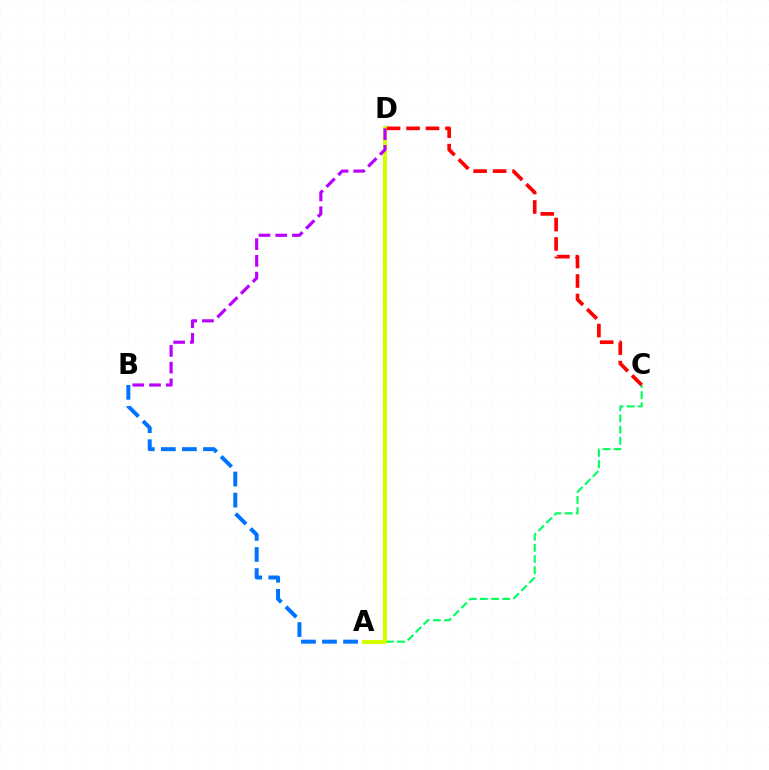{('A', 'C'): [{'color': '#00ff5c', 'line_style': 'dashed', 'thickness': 1.52}], ('A', 'B'): [{'color': '#0074ff', 'line_style': 'dashed', 'thickness': 2.86}], ('A', 'D'): [{'color': '#d1ff00', 'line_style': 'solid', 'thickness': 2.96}], ('B', 'D'): [{'color': '#b900ff', 'line_style': 'dashed', 'thickness': 2.27}], ('C', 'D'): [{'color': '#ff0000', 'line_style': 'dashed', 'thickness': 2.65}]}